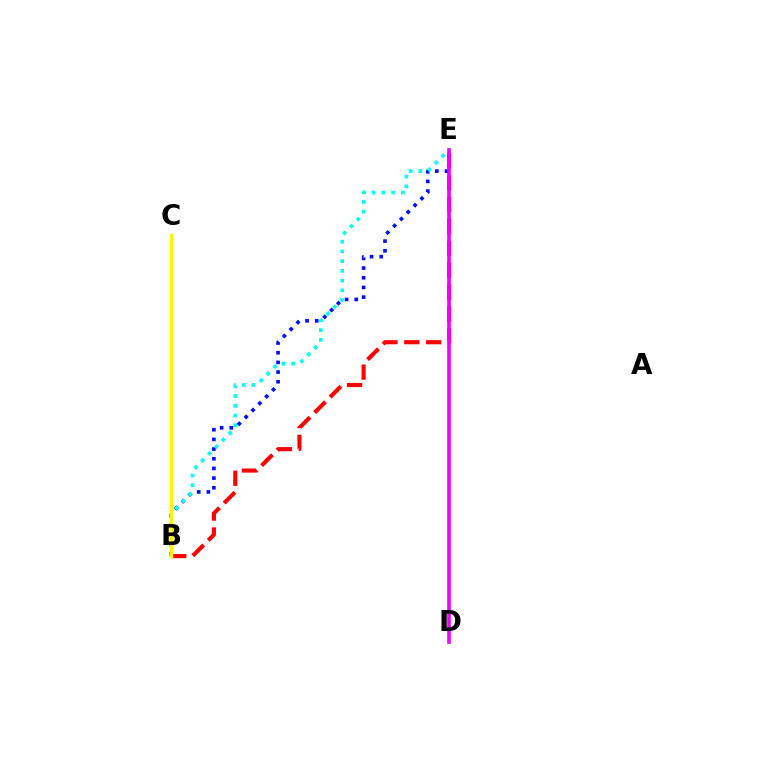{('B', 'E'): [{'color': '#0010ff', 'line_style': 'dotted', 'thickness': 2.63}, {'color': '#00fff6', 'line_style': 'dotted', 'thickness': 2.64}, {'color': '#ff0000', 'line_style': 'dashed', 'thickness': 2.97}], ('B', 'C'): [{'color': '#08ff00', 'line_style': 'dashed', 'thickness': 2.02}, {'color': '#fcf500', 'line_style': 'solid', 'thickness': 2.41}], ('D', 'E'): [{'color': '#ee00ff', 'line_style': 'solid', 'thickness': 2.61}]}